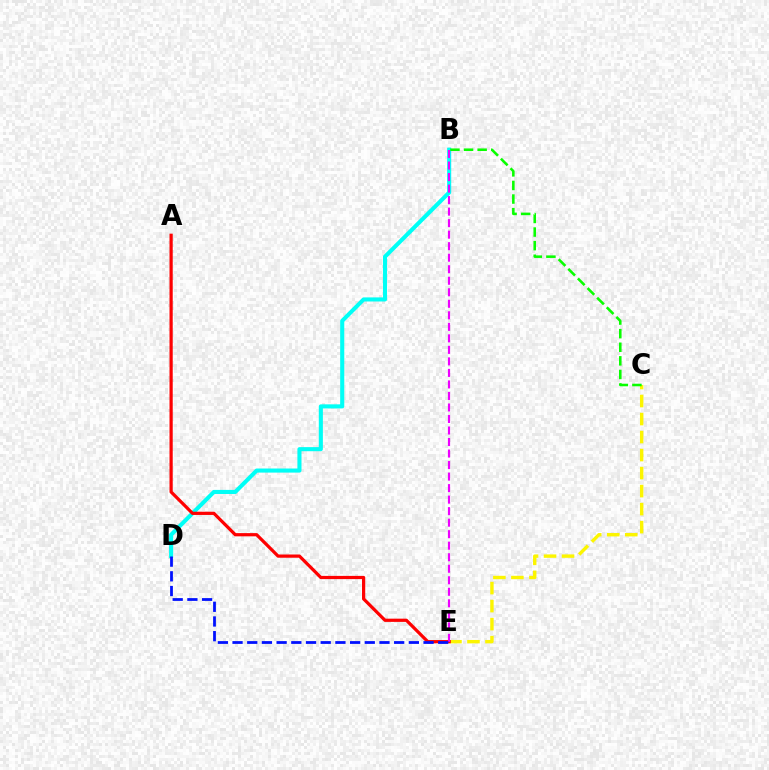{('B', 'D'): [{'color': '#00fff6', 'line_style': 'solid', 'thickness': 2.94}], ('C', 'E'): [{'color': '#fcf500', 'line_style': 'dashed', 'thickness': 2.45}], ('A', 'E'): [{'color': '#ff0000', 'line_style': 'solid', 'thickness': 2.32}], ('B', 'C'): [{'color': '#08ff00', 'line_style': 'dashed', 'thickness': 1.85}], ('B', 'E'): [{'color': '#ee00ff', 'line_style': 'dashed', 'thickness': 1.57}], ('D', 'E'): [{'color': '#0010ff', 'line_style': 'dashed', 'thickness': 2.0}]}